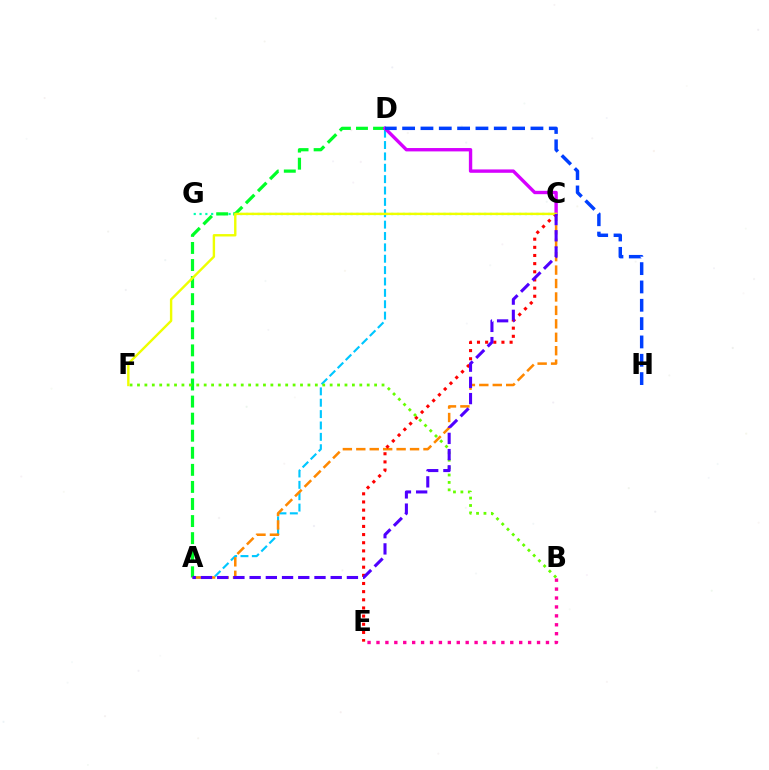{('A', 'D'): [{'color': '#00c7ff', 'line_style': 'dashed', 'thickness': 1.54}, {'color': '#00ff27', 'line_style': 'dashed', 'thickness': 2.32}], ('C', 'G'): [{'color': '#00ffaf', 'line_style': 'dotted', 'thickness': 1.58}], ('A', 'C'): [{'color': '#ff8800', 'line_style': 'dashed', 'thickness': 1.83}, {'color': '#4f00ff', 'line_style': 'dashed', 'thickness': 2.2}], ('C', 'D'): [{'color': '#d600ff', 'line_style': 'solid', 'thickness': 2.42}], ('C', 'E'): [{'color': '#ff0000', 'line_style': 'dotted', 'thickness': 2.22}], ('B', 'F'): [{'color': '#66ff00', 'line_style': 'dotted', 'thickness': 2.01}], ('C', 'F'): [{'color': '#eeff00', 'line_style': 'solid', 'thickness': 1.73}], ('D', 'H'): [{'color': '#003fff', 'line_style': 'dashed', 'thickness': 2.49}], ('B', 'E'): [{'color': '#ff00a0', 'line_style': 'dotted', 'thickness': 2.42}]}